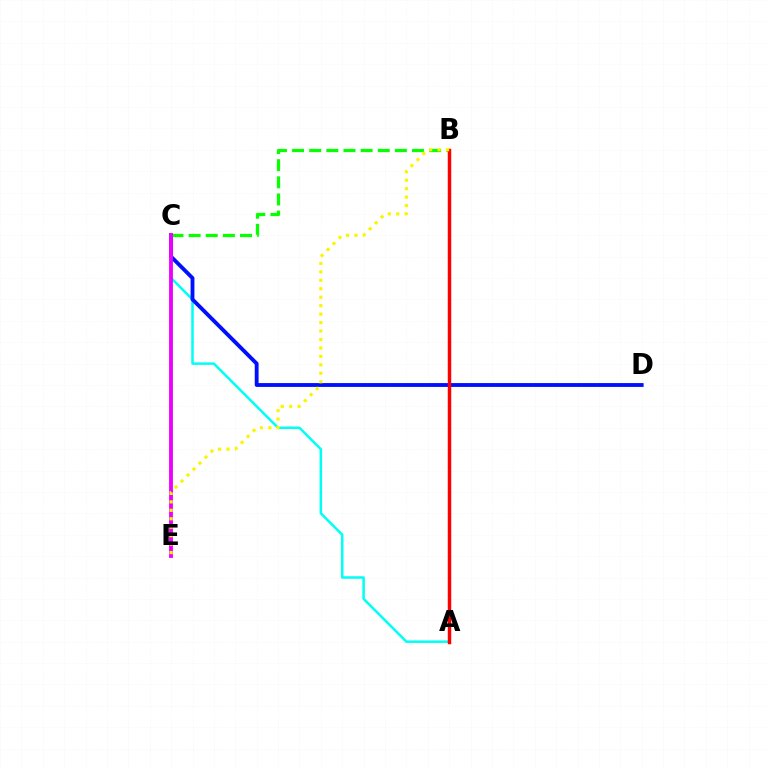{('A', 'C'): [{'color': '#00fff6', 'line_style': 'solid', 'thickness': 1.81}], ('C', 'D'): [{'color': '#0010ff', 'line_style': 'solid', 'thickness': 2.78}], ('B', 'C'): [{'color': '#08ff00', 'line_style': 'dashed', 'thickness': 2.33}], ('C', 'E'): [{'color': '#ee00ff', 'line_style': 'solid', 'thickness': 2.77}], ('A', 'B'): [{'color': '#ff0000', 'line_style': 'solid', 'thickness': 2.49}], ('B', 'E'): [{'color': '#fcf500', 'line_style': 'dotted', 'thickness': 2.3}]}